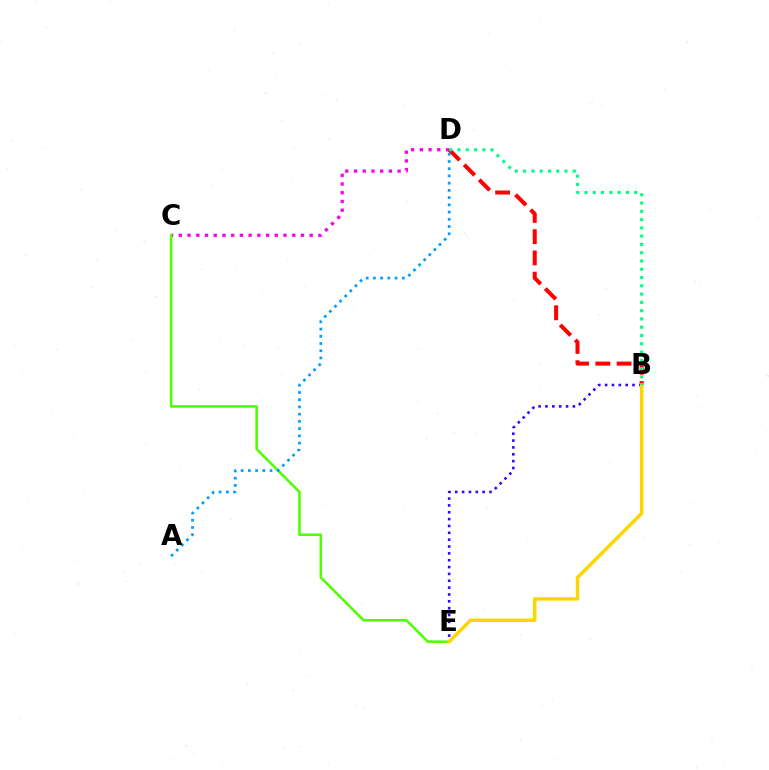{('B', 'E'): [{'color': '#3700ff', 'line_style': 'dotted', 'thickness': 1.86}, {'color': '#ffd500', 'line_style': 'solid', 'thickness': 2.51}], ('C', 'D'): [{'color': '#ff00ed', 'line_style': 'dotted', 'thickness': 2.37}], ('C', 'E'): [{'color': '#4fff00', 'line_style': 'solid', 'thickness': 1.84}], ('B', 'D'): [{'color': '#ff0000', 'line_style': 'dashed', 'thickness': 2.89}, {'color': '#00ff86', 'line_style': 'dotted', 'thickness': 2.25}], ('A', 'D'): [{'color': '#009eff', 'line_style': 'dotted', 'thickness': 1.96}]}